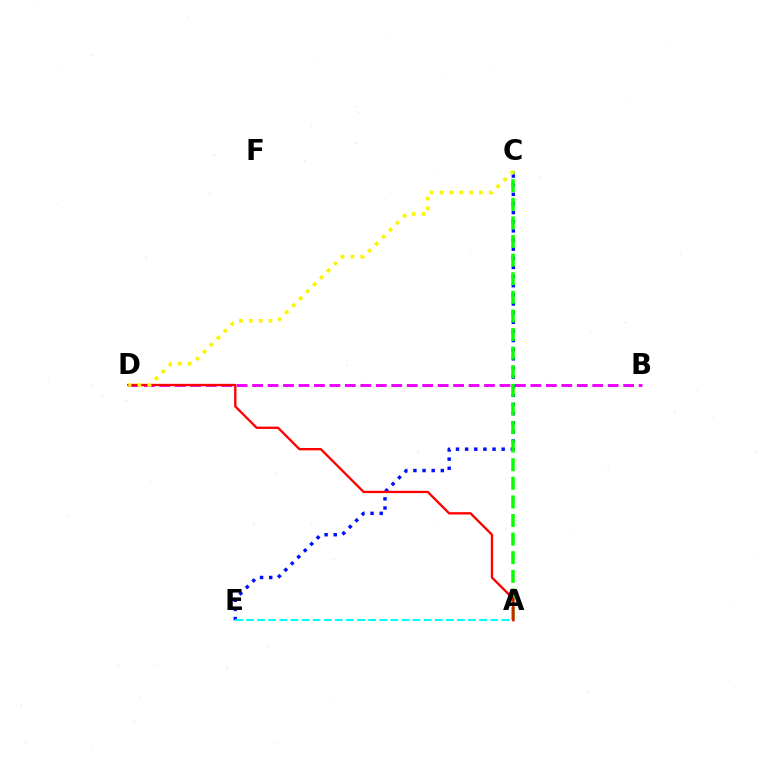{('C', 'E'): [{'color': '#0010ff', 'line_style': 'dotted', 'thickness': 2.48}], ('A', 'C'): [{'color': '#08ff00', 'line_style': 'dashed', 'thickness': 2.53}], ('A', 'E'): [{'color': '#00fff6', 'line_style': 'dashed', 'thickness': 1.51}], ('B', 'D'): [{'color': '#ee00ff', 'line_style': 'dashed', 'thickness': 2.1}], ('A', 'D'): [{'color': '#ff0000', 'line_style': 'solid', 'thickness': 1.67}], ('C', 'D'): [{'color': '#fcf500', 'line_style': 'dotted', 'thickness': 2.68}]}